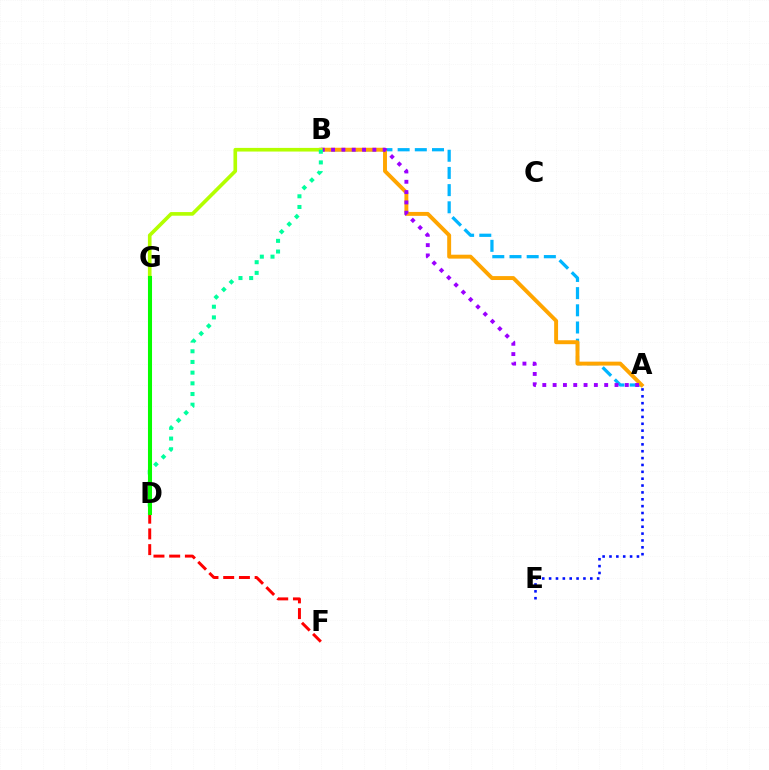{('D', 'G'): [{'color': '#ff00bd', 'line_style': 'dotted', 'thickness': 2.74}, {'color': '#08ff00', 'line_style': 'solid', 'thickness': 2.93}], ('D', 'F'): [{'color': '#ff0000', 'line_style': 'dashed', 'thickness': 2.14}], ('A', 'B'): [{'color': '#00b5ff', 'line_style': 'dashed', 'thickness': 2.34}, {'color': '#ffa500', 'line_style': 'solid', 'thickness': 2.82}, {'color': '#9b00ff', 'line_style': 'dotted', 'thickness': 2.8}], ('B', 'G'): [{'color': '#b3ff00', 'line_style': 'solid', 'thickness': 2.62}], ('A', 'E'): [{'color': '#0010ff', 'line_style': 'dotted', 'thickness': 1.86}], ('B', 'D'): [{'color': '#00ff9d', 'line_style': 'dotted', 'thickness': 2.9}]}